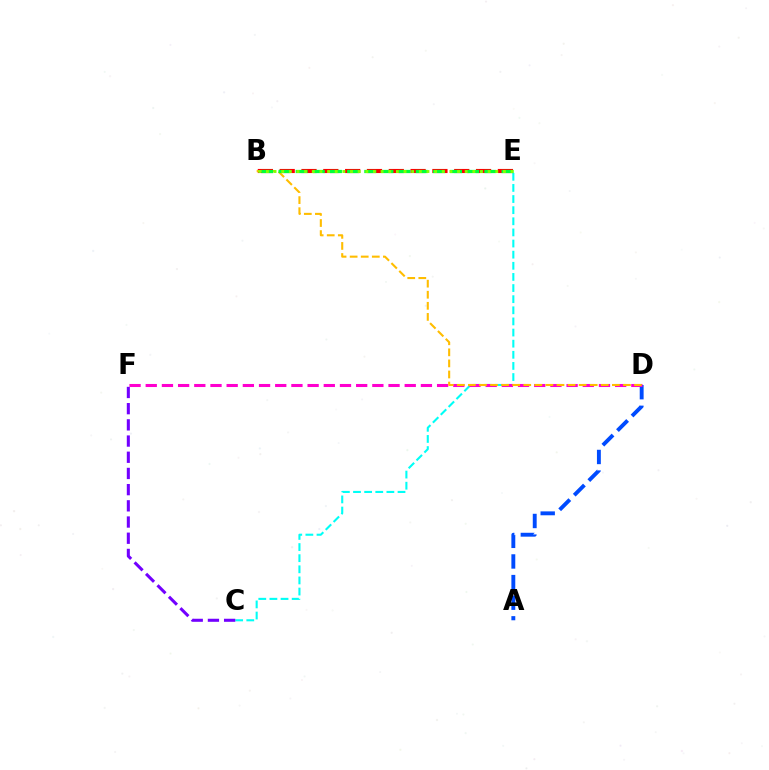{('C', 'E'): [{'color': '#00fff6', 'line_style': 'dashed', 'thickness': 1.51}], ('B', 'E'): [{'color': '#ff0000', 'line_style': 'dashed', 'thickness': 2.96}, {'color': '#00ff39', 'line_style': 'dashed', 'thickness': 2.33}, {'color': '#84ff00', 'line_style': 'dotted', 'thickness': 2.08}], ('A', 'D'): [{'color': '#004bff', 'line_style': 'dashed', 'thickness': 2.8}], ('C', 'F'): [{'color': '#7200ff', 'line_style': 'dashed', 'thickness': 2.2}], ('D', 'F'): [{'color': '#ff00cf', 'line_style': 'dashed', 'thickness': 2.2}], ('B', 'D'): [{'color': '#ffbd00', 'line_style': 'dashed', 'thickness': 1.5}]}